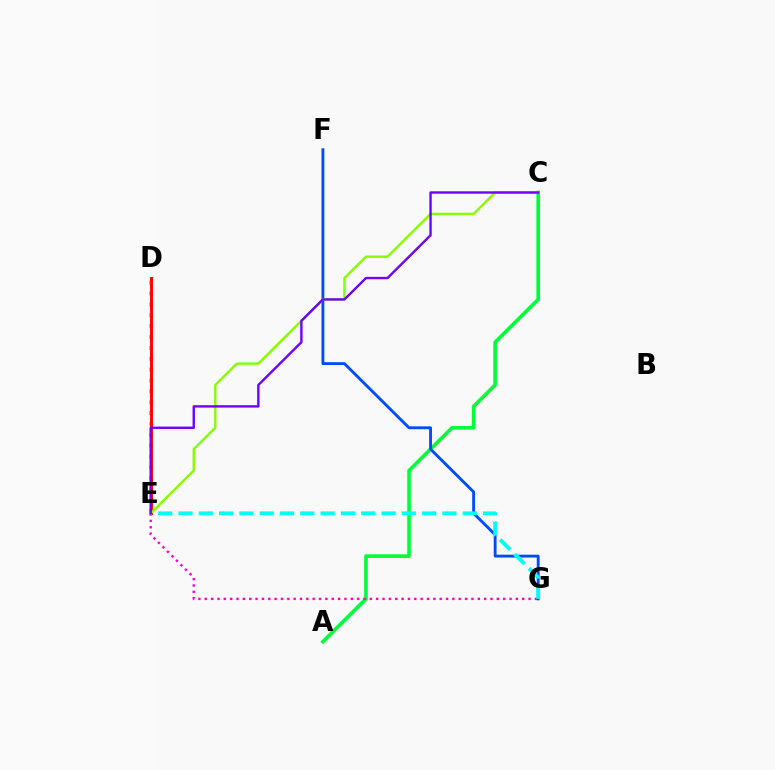{('A', 'C'): [{'color': '#00ff39', 'line_style': 'solid', 'thickness': 2.61}], ('D', 'E'): [{'color': '#ffbd00', 'line_style': 'dotted', 'thickness': 2.95}, {'color': '#ff0000', 'line_style': 'solid', 'thickness': 2.09}], ('F', 'G'): [{'color': '#004bff', 'line_style': 'solid', 'thickness': 2.06}], ('C', 'E'): [{'color': '#84ff00', 'line_style': 'solid', 'thickness': 1.73}, {'color': '#7200ff', 'line_style': 'solid', 'thickness': 1.72}], ('E', 'G'): [{'color': '#ff00cf', 'line_style': 'dotted', 'thickness': 1.73}, {'color': '#00fff6', 'line_style': 'dashed', 'thickness': 2.76}]}